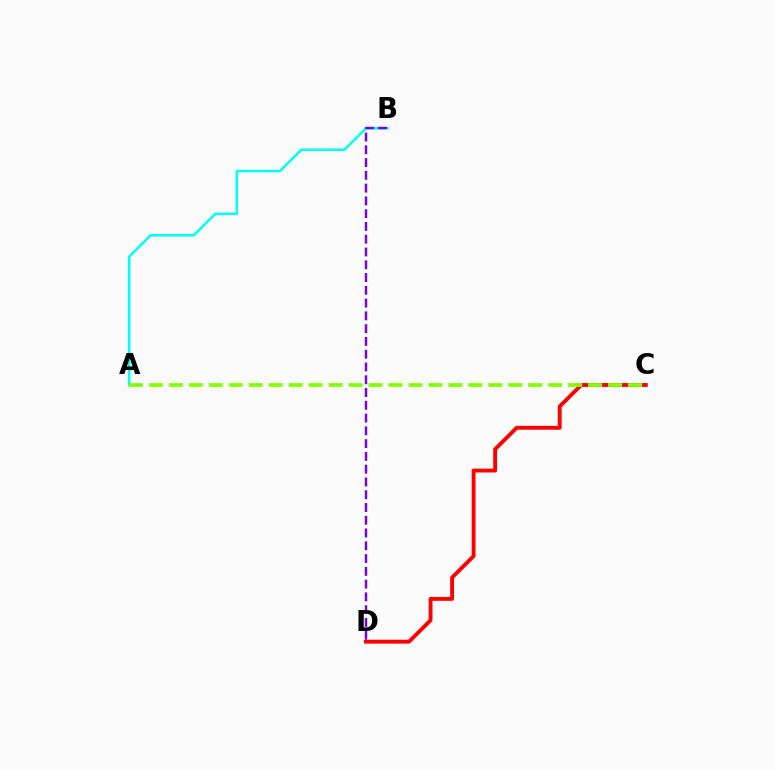{('C', 'D'): [{'color': '#ff0000', 'line_style': 'solid', 'thickness': 2.79}], ('A', 'B'): [{'color': '#00fff6', 'line_style': 'solid', 'thickness': 1.82}], ('A', 'C'): [{'color': '#84ff00', 'line_style': 'dashed', 'thickness': 2.71}], ('B', 'D'): [{'color': '#7200ff', 'line_style': 'dashed', 'thickness': 1.74}]}